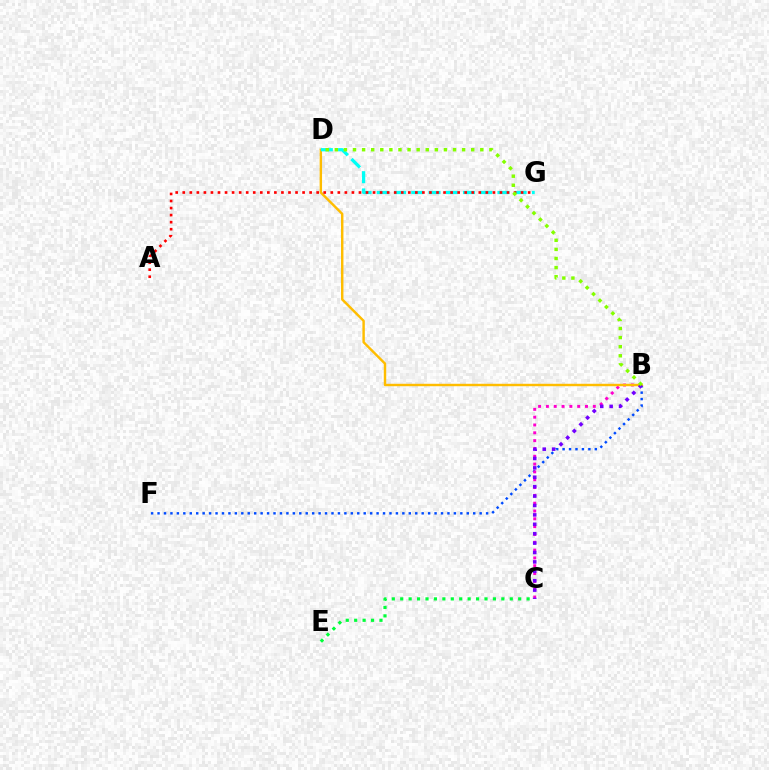{('C', 'E'): [{'color': '#00ff39', 'line_style': 'dotted', 'thickness': 2.29}], ('B', 'F'): [{'color': '#004bff', 'line_style': 'dotted', 'thickness': 1.75}], ('B', 'C'): [{'color': '#ff00cf', 'line_style': 'dotted', 'thickness': 2.12}, {'color': '#7200ff', 'line_style': 'dotted', 'thickness': 2.55}], ('B', 'D'): [{'color': '#ffbd00', 'line_style': 'solid', 'thickness': 1.75}, {'color': '#84ff00', 'line_style': 'dotted', 'thickness': 2.47}], ('D', 'G'): [{'color': '#00fff6', 'line_style': 'dashed', 'thickness': 2.34}], ('A', 'G'): [{'color': '#ff0000', 'line_style': 'dotted', 'thickness': 1.92}]}